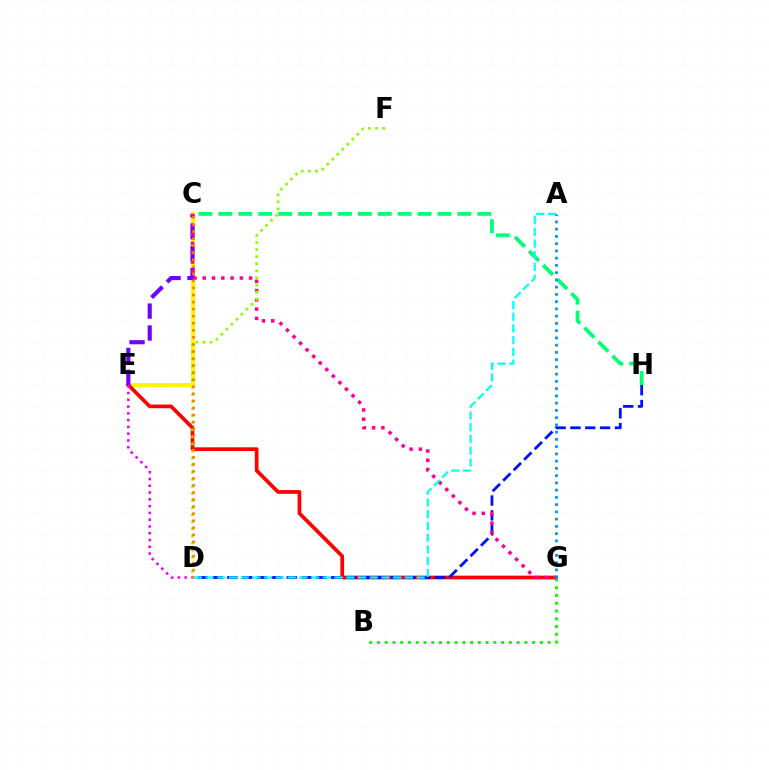{('C', 'E'): [{'color': '#fcf500', 'line_style': 'solid', 'thickness': 2.75}, {'color': '#7200ff', 'line_style': 'dashed', 'thickness': 2.98}], ('E', 'G'): [{'color': '#ff0000', 'line_style': 'solid', 'thickness': 2.67}], ('B', 'G'): [{'color': '#08ff00', 'line_style': 'dotted', 'thickness': 2.11}], ('D', 'H'): [{'color': '#0010ff', 'line_style': 'dashed', 'thickness': 2.02}], ('D', 'E'): [{'color': '#ee00ff', 'line_style': 'dotted', 'thickness': 1.84}], ('C', 'G'): [{'color': '#ff0094', 'line_style': 'dotted', 'thickness': 2.52}], ('D', 'F'): [{'color': '#84ff00', 'line_style': 'dotted', 'thickness': 1.92}], ('C', 'D'): [{'color': '#ff7c00', 'line_style': 'dotted', 'thickness': 1.92}], ('C', 'H'): [{'color': '#00ff74', 'line_style': 'dashed', 'thickness': 2.71}], ('A', 'D'): [{'color': '#00fff6', 'line_style': 'dashed', 'thickness': 1.59}], ('A', 'G'): [{'color': '#008cff', 'line_style': 'dotted', 'thickness': 1.97}]}